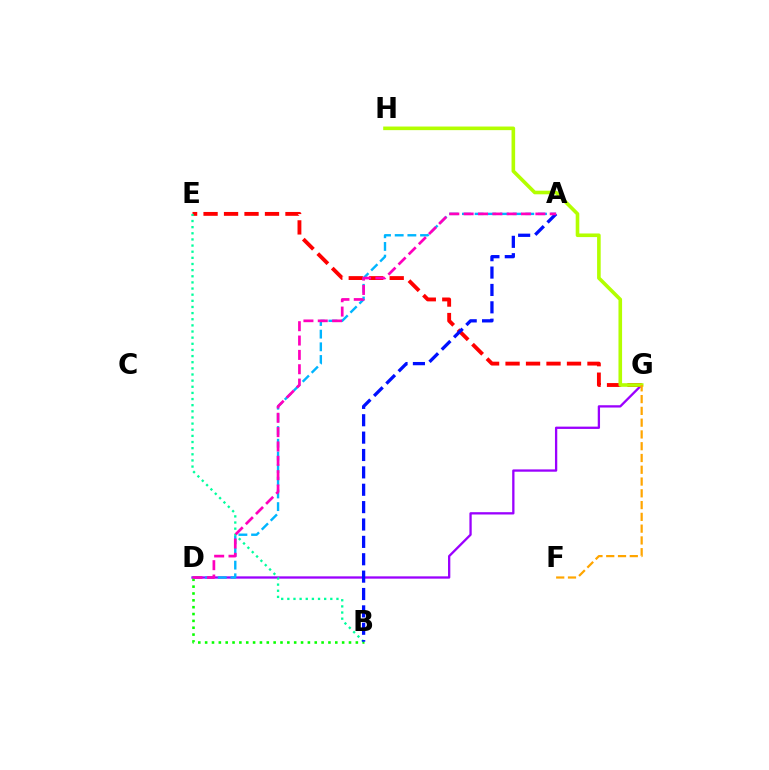{('D', 'G'): [{'color': '#9b00ff', 'line_style': 'solid', 'thickness': 1.66}], ('E', 'G'): [{'color': '#ff0000', 'line_style': 'dashed', 'thickness': 2.78}], ('B', 'D'): [{'color': '#08ff00', 'line_style': 'dotted', 'thickness': 1.86}], ('G', 'H'): [{'color': '#b3ff00', 'line_style': 'solid', 'thickness': 2.6}], ('F', 'G'): [{'color': '#ffa500', 'line_style': 'dashed', 'thickness': 1.6}], ('A', 'D'): [{'color': '#00b5ff', 'line_style': 'dashed', 'thickness': 1.72}, {'color': '#ff00bd', 'line_style': 'dashed', 'thickness': 1.95}], ('B', 'E'): [{'color': '#00ff9d', 'line_style': 'dotted', 'thickness': 1.67}], ('A', 'B'): [{'color': '#0010ff', 'line_style': 'dashed', 'thickness': 2.36}]}